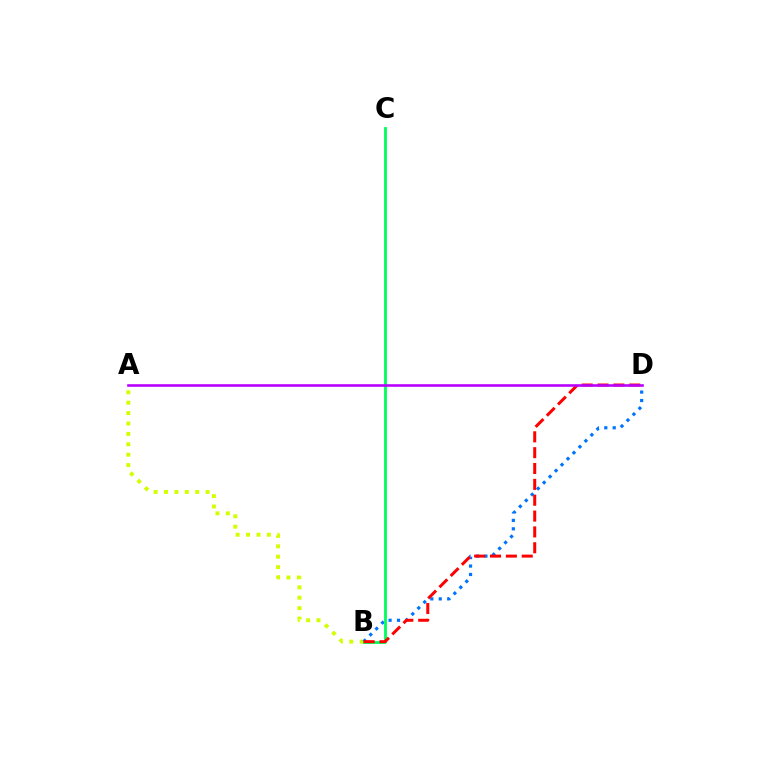{('A', 'B'): [{'color': '#d1ff00', 'line_style': 'dotted', 'thickness': 2.83}], ('B', 'D'): [{'color': '#0074ff', 'line_style': 'dotted', 'thickness': 2.29}, {'color': '#ff0000', 'line_style': 'dashed', 'thickness': 2.15}], ('B', 'C'): [{'color': '#00ff5c', 'line_style': 'solid', 'thickness': 2.03}], ('A', 'D'): [{'color': '#b900ff', 'line_style': 'solid', 'thickness': 1.87}]}